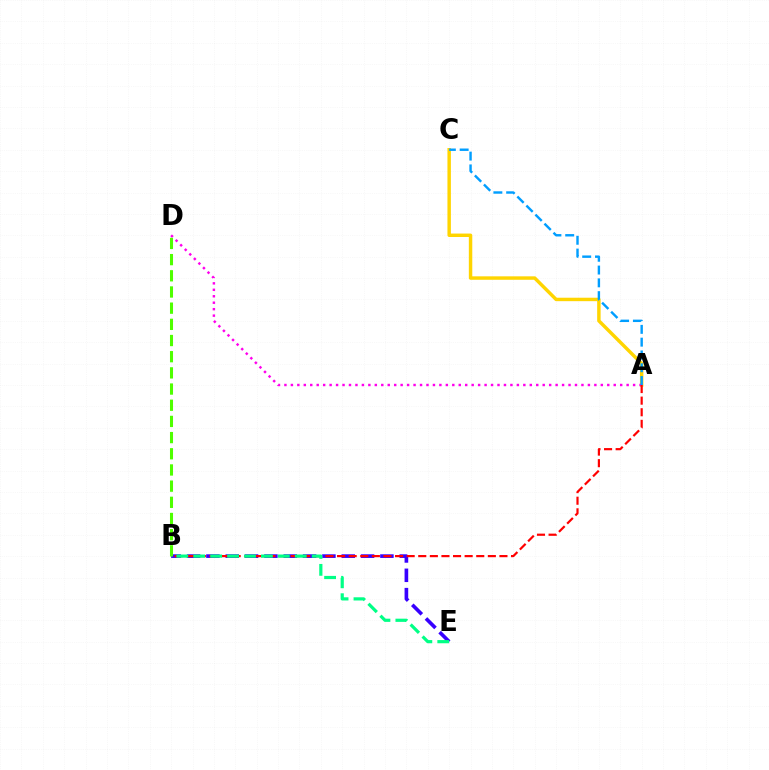{('A', 'C'): [{'color': '#ffd500', 'line_style': 'solid', 'thickness': 2.48}, {'color': '#009eff', 'line_style': 'dashed', 'thickness': 1.74}], ('B', 'E'): [{'color': '#3700ff', 'line_style': 'dashed', 'thickness': 2.63}, {'color': '#00ff86', 'line_style': 'dashed', 'thickness': 2.3}], ('A', 'D'): [{'color': '#ff00ed', 'line_style': 'dotted', 'thickness': 1.75}], ('B', 'D'): [{'color': '#4fff00', 'line_style': 'dashed', 'thickness': 2.2}], ('A', 'B'): [{'color': '#ff0000', 'line_style': 'dashed', 'thickness': 1.58}]}